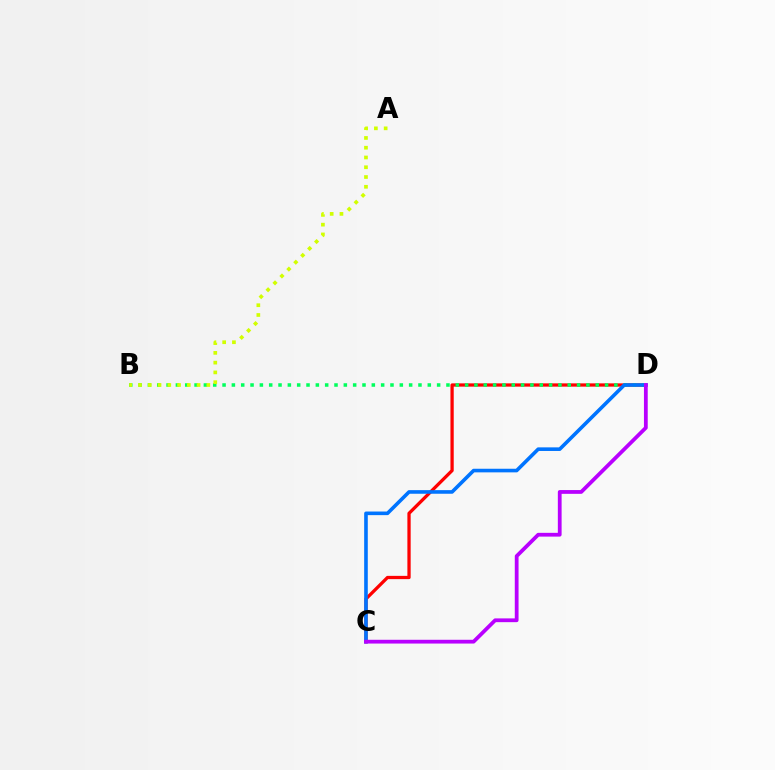{('C', 'D'): [{'color': '#ff0000', 'line_style': 'solid', 'thickness': 2.36}, {'color': '#0074ff', 'line_style': 'solid', 'thickness': 2.6}, {'color': '#b900ff', 'line_style': 'solid', 'thickness': 2.72}], ('B', 'D'): [{'color': '#00ff5c', 'line_style': 'dotted', 'thickness': 2.53}], ('A', 'B'): [{'color': '#d1ff00', 'line_style': 'dotted', 'thickness': 2.65}]}